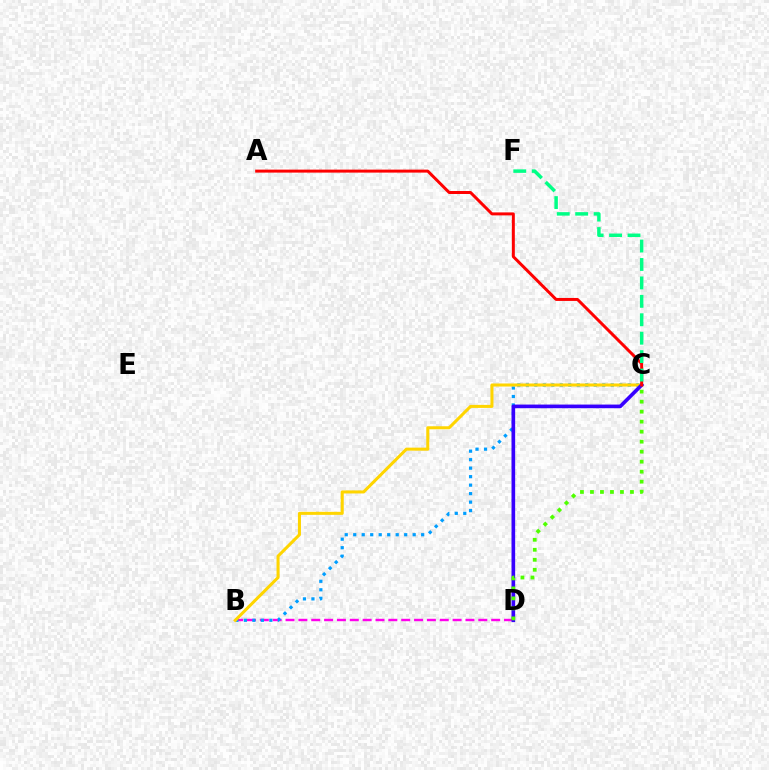{('B', 'D'): [{'color': '#ff00ed', 'line_style': 'dashed', 'thickness': 1.75}], ('B', 'C'): [{'color': '#009eff', 'line_style': 'dotted', 'thickness': 2.31}, {'color': '#ffd500', 'line_style': 'solid', 'thickness': 2.19}], ('C', 'D'): [{'color': '#3700ff', 'line_style': 'solid', 'thickness': 2.62}, {'color': '#4fff00', 'line_style': 'dotted', 'thickness': 2.72}], ('A', 'C'): [{'color': '#ff0000', 'line_style': 'solid', 'thickness': 2.15}], ('C', 'F'): [{'color': '#00ff86', 'line_style': 'dashed', 'thickness': 2.5}]}